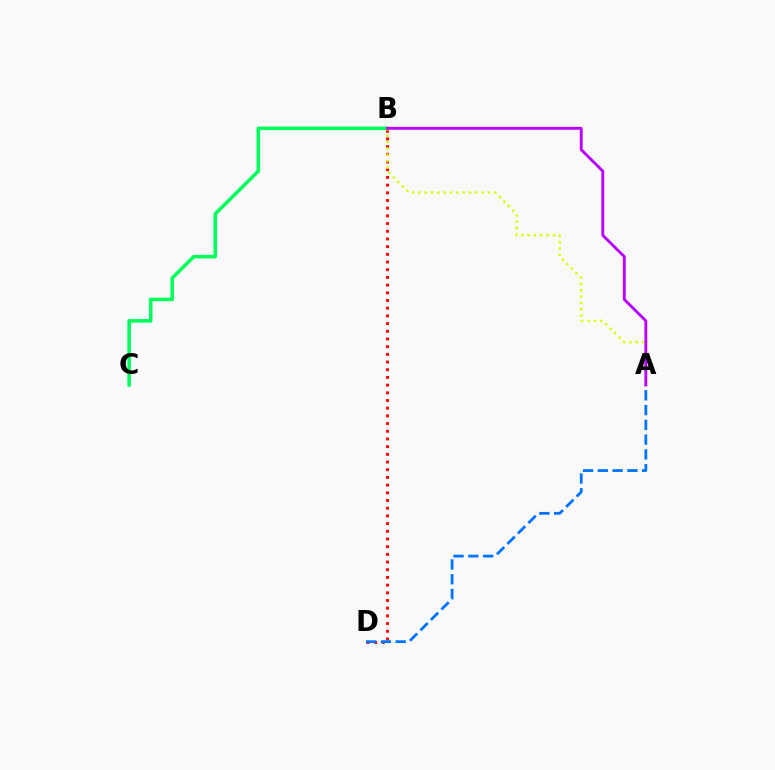{('B', 'C'): [{'color': '#00ff5c', 'line_style': 'solid', 'thickness': 2.56}], ('B', 'D'): [{'color': '#ff0000', 'line_style': 'dotted', 'thickness': 2.09}], ('A', 'D'): [{'color': '#0074ff', 'line_style': 'dashed', 'thickness': 2.01}], ('A', 'B'): [{'color': '#d1ff00', 'line_style': 'dotted', 'thickness': 1.72}, {'color': '#b900ff', 'line_style': 'solid', 'thickness': 2.06}]}